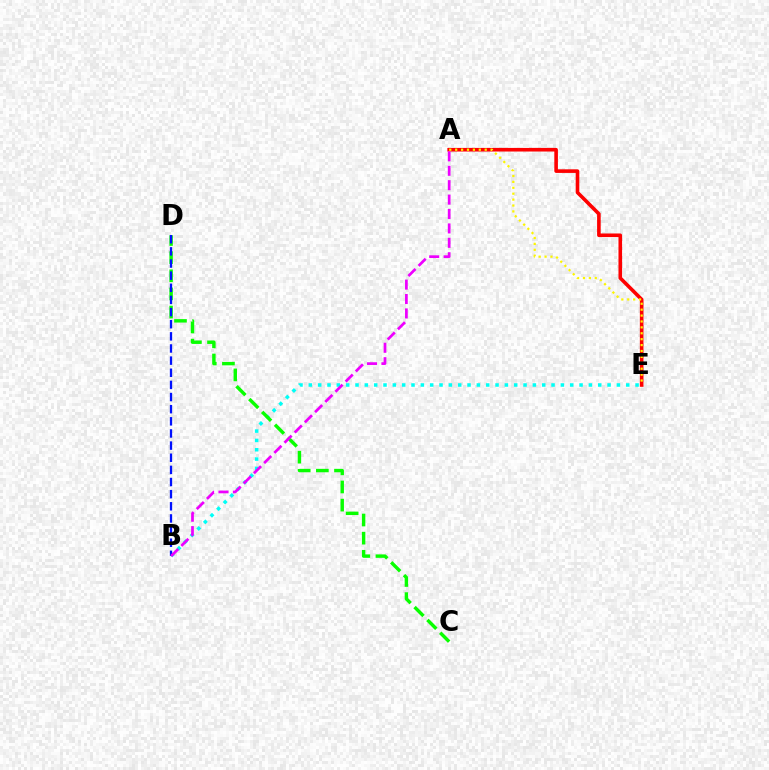{('B', 'E'): [{'color': '#00fff6', 'line_style': 'dotted', 'thickness': 2.54}], ('C', 'D'): [{'color': '#08ff00', 'line_style': 'dashed', 'thickness': 2.46}], ('A', 'E'): [{'color': '#ff0000', 'line_style': 'solid', 'thickness': 2.59}, {'color': '#fcf500', 'line_style': 'dotted', 'thickness': 1.6}], ('B', 'D'): [{'color': '#0010ff', 'line_style': 'dashed', 'thickness': 1.65}], ('A', 'B'): [{'color': '#ee00ff', 'line_style': 'dashed', 'thickness': 1.96}]}